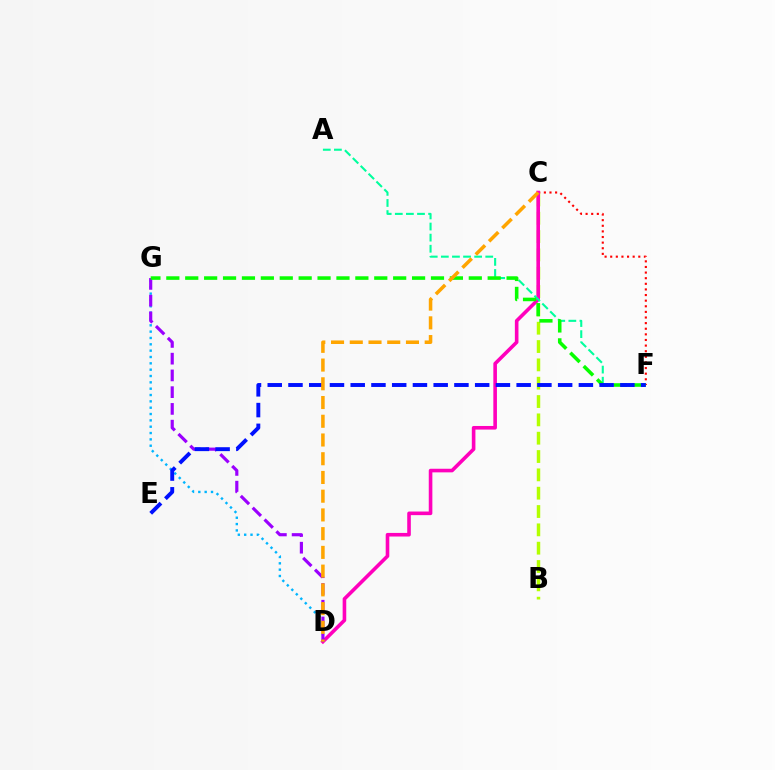{('C', 'F'): [{'color': '#ff0000', 'line_style': 'dotted', 'thickness': 1.53}], ('B', 'C'): [{'color': '#b3ff00', 'line_style': 'dashed', 'thickness': 2.49}], ('C', 'D'): [{'color': '#ff00bd', 'line_style': 'solid', 'thickness': 2.6}, {'color': '#ffa500', 'line_style': 'dashed', 'thickness': 2.54}], ('D', 'G'): [{'color': '#00b5ff', 'line_style': 'dotted', 'thickness': 1.72}, {'color': '#9b00ff', 'line_style': 'dashed', 'thickness': 2.27}], ('A', 'F'): [{'color': '#00ff9d', 'line_style': 'dashed', 'thickness': 1.51}], ('F', 'G'): [{'color': '#08ff00', 'line_style': 'dashed', 'thickness': 2.57}], ('E', 'F'): [{'color': '#0010ff', 'line_style': 'dashed', 'thickness': 2.82}]}